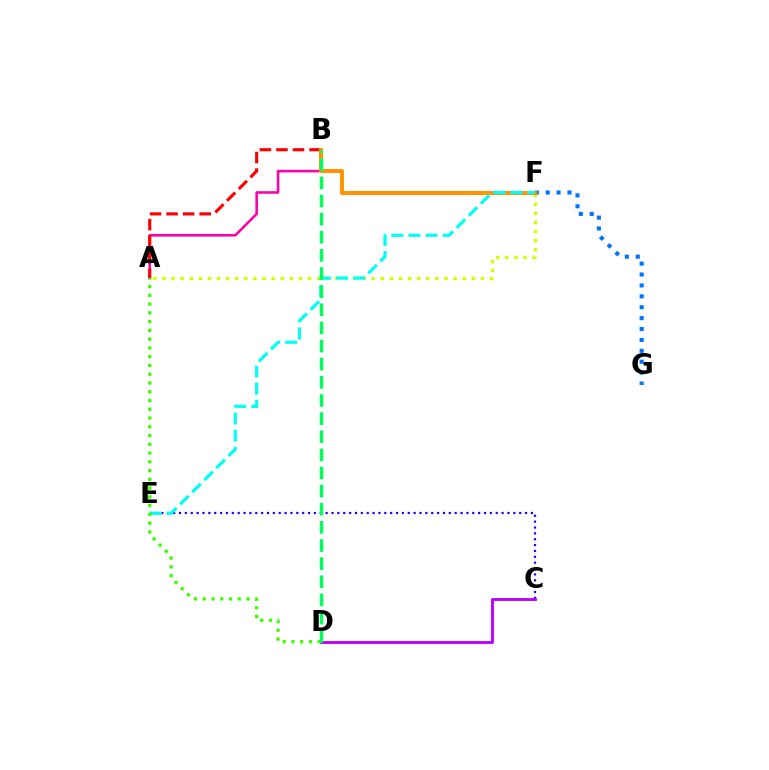{('A', 'B'): [{'color': '#ff00ac', 'line_style': 'solid', 'thickness': 1.86}, {'color': '#ff0000', 'line_style': 'dashed', 'thickness': 2.25}], ('A', 'F'): [{'color': '#d1ff00', 'line_style': 'dotted', 'thickness': 2.47}], ('C', 'E'): [{'color': '#2500ff', 'line_style': 'dotted', 'thickness': 1.59}], ('C', 'D'): [{'color': '#b900ff', 'line_style': 'solid', 'thickness': 2.06}], ('F', 'G'): [{'color': '#0074ff', 'line_style': 'dotted', 'thickness': 2.96}], ('B', 'F'): [{'color': '#ff9400', 'line_style': 'solid', 'thickness': 2.88}], ('E', 'F'): [{'color': '#00fff6', 'line_style': 'dashed', 'thickness': 2.32}], ('A', 'D'): [{'color': '#3dff00', 'line_style': 'dotted', 'thickness': 2.38}], ('B', 'D'): [{'color': '#00ff5c', 'line_style': 'dashed', 'thickness': 2.46}]}